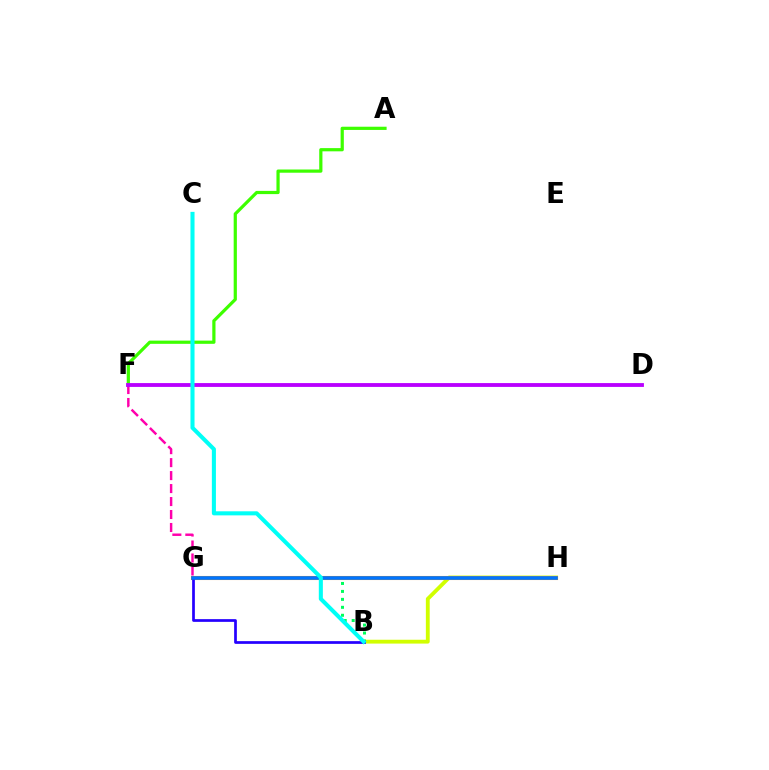{('B', 'H'): [{'color': '#d1ff00', 'line_style': 'solid', 'thickness': 2.76}], ('A', 'F'): [{'color': '#3dff00', 'line_style': 'solid', 'thickness': 2.31}], ('G', 'H'): [{'color': '#ff0000', 'line_style': 'solid', 'thickness': 2.77}, {'color': '#ff9400', 'line_style': 'solid', 'thickness': 2.94}, {'color': '#0074ff', 'line_style': 'solid', 'thickness': 2.58}], ('B', 'G'): [{'color': '#00ff5c', 'line_style': 'dotted', 'thickness': 2.16}, {'color': '#2500ff', 'line_style': 'solid', 'thickness': 1.96}], ('F', 'G'): [{'color': '#ff00ac', 'line_style': 'dashed', 'thickness': 1.76}], ('D', 'F'): [{'color': '#b900ff', 'line_style': 'solid', 'thickness': 2.75}], ('B', 'C'): [{'color': '#00fff6', 'line_style': 'solid', 'thickness': 2.92}]}